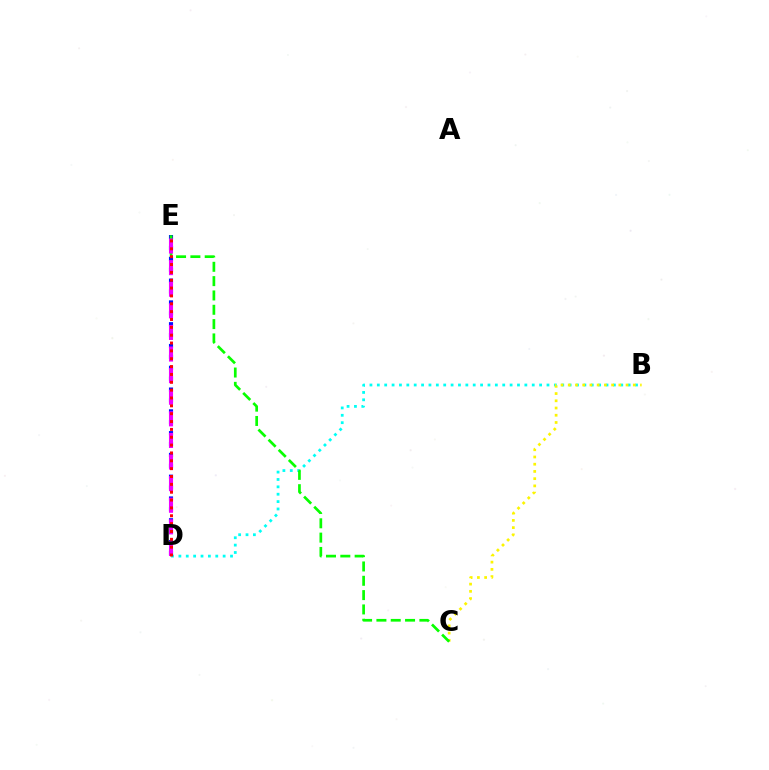{('B', 'D'): [{'color': '#00fff6', 'line_style': 'dotted', 'thickness': 2.0}], ('B', 'C'): [{'color': '#fcf500', 'line_style': 'dotted', 'thickness': 1.96}], ('D', 'E'): [{'color': '#0010ff', 'line_style': 'dotted', 'thickness': 2.96}, {'color': '#ee00ff', 'line_style': 'dashed', 'thickness': 2.93}, {'color': '#ff0000', 'line_style': 'dotted', 'thickness': 2.13}], ('C', 'E'): [{'color': '#08ff00', 'line_style': 'dashed', 'thickness': 1.95}]}